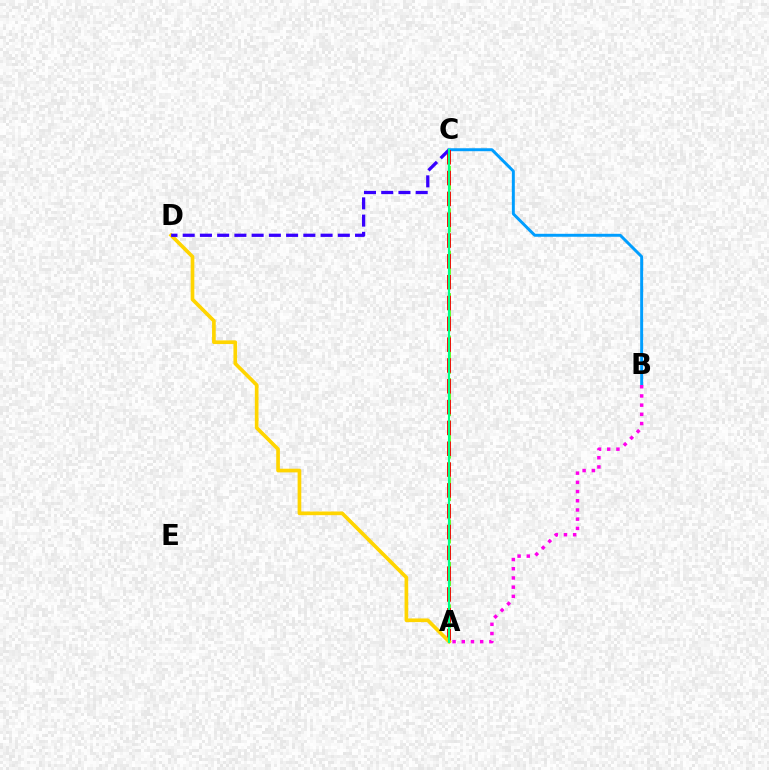{('B', 'C'): [{'color': '#009eff', 'line_style': 'solid', 'thickness': 2.13}], ('A', 'C'): [{'color': '#4fff00', 'line_style': 'dashed', 'thickness': 1.92}, {'color': '#ff0000', 'line_style': 'dashed', 'thickness': 2.83}, {'color': '#00ff86', 'line_style': 'solid', 'thickness': 1.54}], ('A', 'D'): [{'color': '#ffd500', 'line_style': 'solid', 'thickness': 2.64}], ('C', 'D'): [{'color': '#3700ff', 'line_style': 'dashed', 'thickness': 2.34}], ('A', 'B'): [{'color': '#ff00ed', 'line_style': 'dotted', 'thickness': 2.5}]}